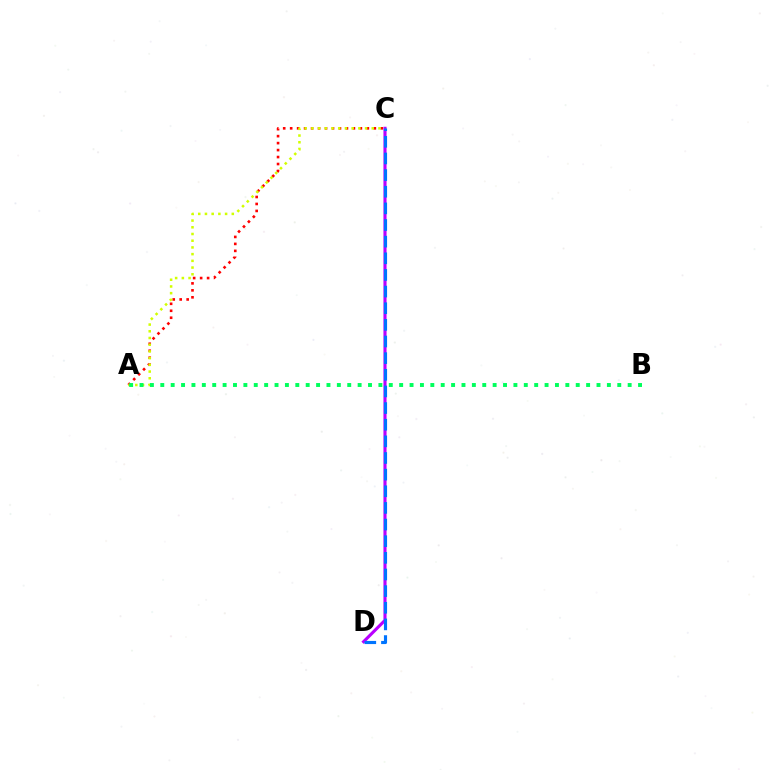{('A', 'C'): [{'color': '#ff0000', 'line_style': 'dotted', 'thickness': 1.89}, {'color': '#d1ff00', 'line_style': 'dotted', 'thickness': 1.82}], ('C', 'D'): [{'color': '#b900ff', 'line_style': 'solid', 'thickness': 2.24}, {'color': '#0074ff', 'line_style': 'dashed', 'thickness': 2.26}], ('A', 'B'): [{'color': '#00ff5c', 'line_style': 'dotted', 'thickness': 2.82}]}